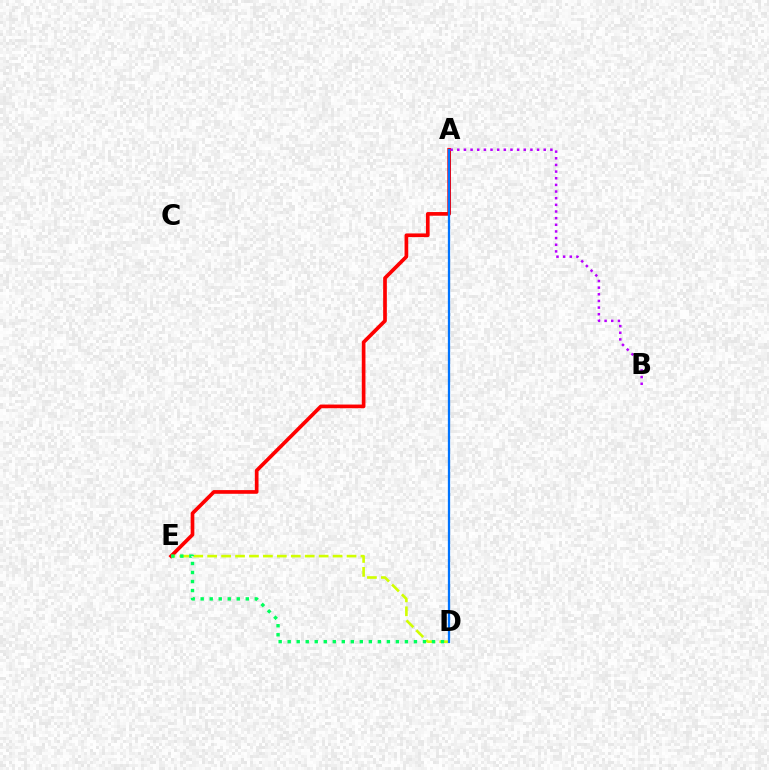{('A', 'E'): [{'color': '#ff0000', 'line_style': 'solid', 'thickness': 2.65}], ('D', 'E'): [{'color': '#d1ff00', 'line_style': 'dashed', 'thickness': 1.89}, {'color': '#00ff5c', 'line_style': 'dotted', 'thickness': 2.45}], ('A', 'B'): [{'color': '#b900ff', 'line_style': 'dotted', 'thickness': 1.81}], ('A', 'D'): [{'color': '#0074ff', 'line_style': 'solid', 'thickness': 1.63}]}